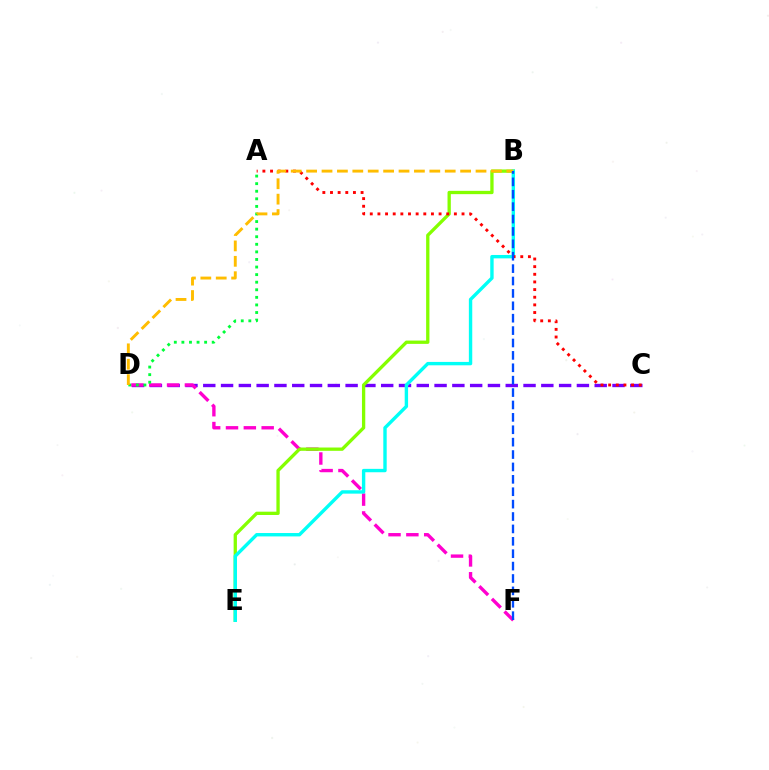{('C', 'D'): [{'color': '#7200ff', 'line_style': 'dashed', 'thickness': 2.42}], ('D', 'F'): [{'color': '#ff00cf', 'line_style': 'dashed', 'thickness': 2.42}], ('B', 'E'): [{'color': '#84ff00', 'line_style': 'solid', 'thickness': 2.38}, {'color': '#00fff6', 'line_style': 'solid', 'thickness': 2.44}], ('A', 'D'): [{'color': '#00ff39', 'line_style': 'dotted', 'thickness': 2.06}], ('A', 'C'): [{'color': '#ff0000', 'line_style': 'dotted', 'thickness': 2.08}], ('B', 'D'): [{'color': '#ffbd00', 'line_style': 'dashed', 'thickness': 2.09}], ('B', 'F'): [{'color': '#004bff', 'line_style': 'dashed', 'thickness': 1.68}]}